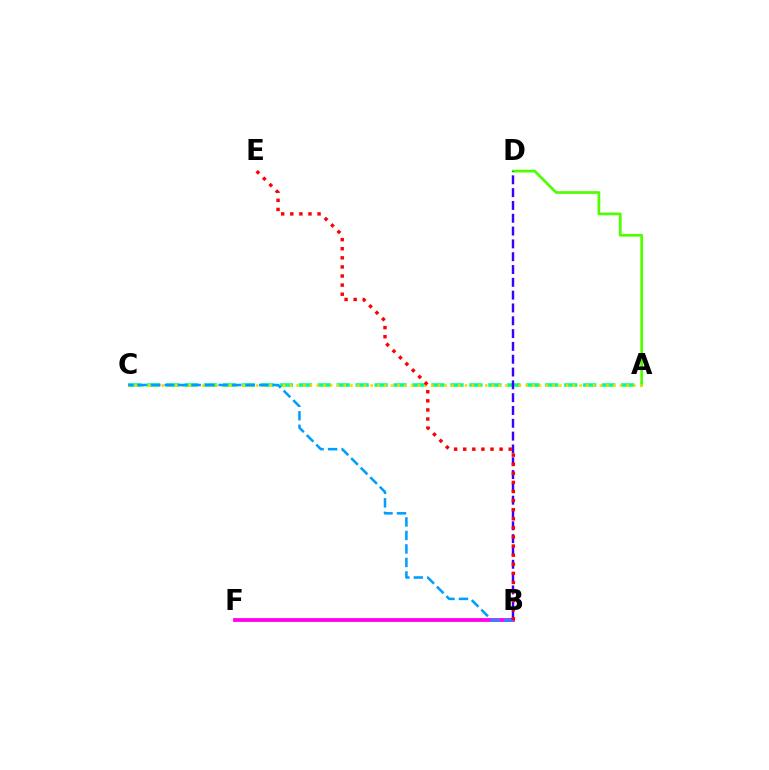{('A', 'C'): [{'color': '#00ff86', 'line_style': 'dashed', 'thickness': 2.58}, {'color': '#ffd500', 'line_style': 'dotted', 'thickness': 1.83}], ('B', 'F'): [{'color': '#ff00ed', 'line_style': 'solid', 'thickness': 2.73}], ('A', 'D'): [{'color': '#4fff00', 'line_style': 'solid', 'thickness': 1.97}], ('B', 'C'): [{'color': '#009eff', 'line_style': 'dashed', 'thickness': 1.83}], ('B', 'D'): [{'color': '#3700ff', 'line_style': 'dashed', 'thickness': 1.74}], ('B', 'E'): [{'color': '#ff0000', 'line_style': 'dotted', 'thickness': 2.47}]}